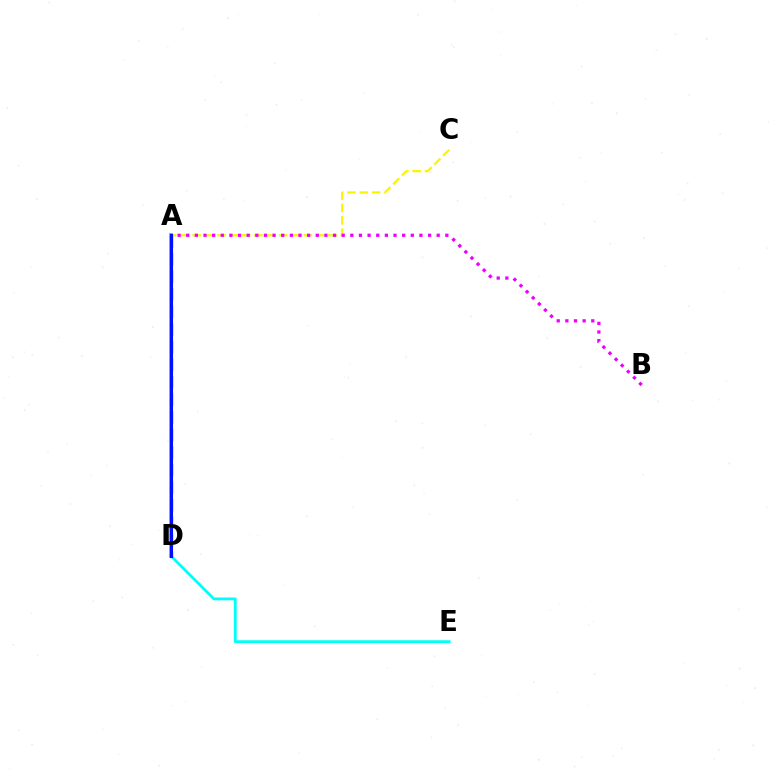{('A', 'C'): [{'color': '#fcf500', 'line_style': 'dashed', 'thickness': 1.68}], ('A', 'B'): [{'color': '#ee00ff', 'line_style': 'dotted', 'thickness': 2.35}], ('A', 'D'): [{'color': '#ff0000', 'line_style': 'dashed', 'thickness': 2.39}, {'color': '#08ff00', 'line_style': 'solid', 'thickness': 2.72}, {'color': '#0010ff', 'line_style': 'solid', 'thickness': 2.19}], ('D', 'E'): [{'color': '#00fff6', 'line_style': 'solid', 'thickness': 2.01}]}